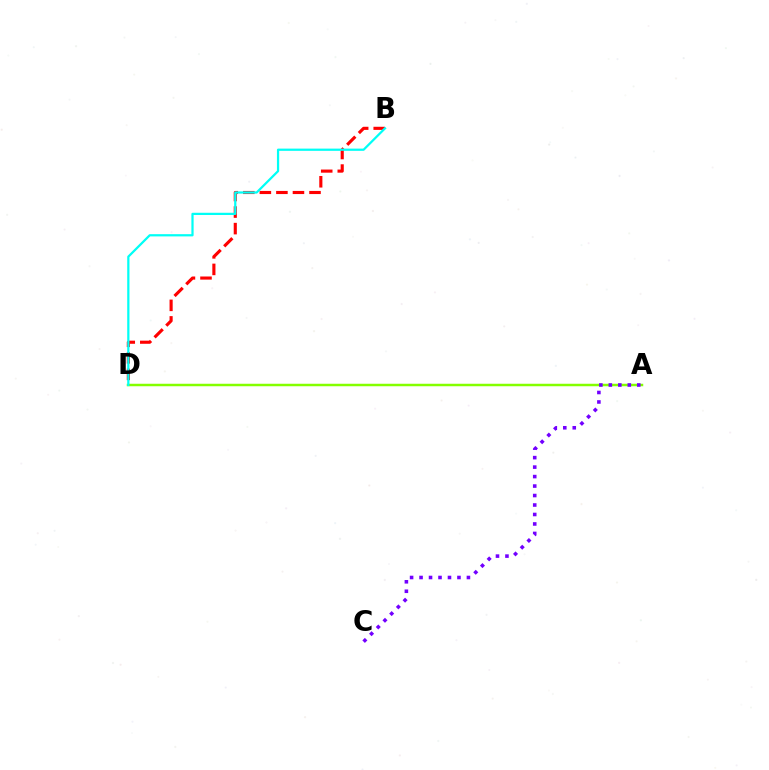{('B', 'D'): [{'color': '#ff0000', 'line_style': 'dashed', 'thickness': 2.25}, {'color': '#00fff6', 'line_style': 'solid', 'thickness': 1.61}], ('A', 'D'): [{'color': '#84ff00', 'line_style': 'solid', 'thickness': 1.79}], ('A', 'C'): [{'color': '#7200ff', 'line_style': 'dotted', 'thickness': 2.57}]}